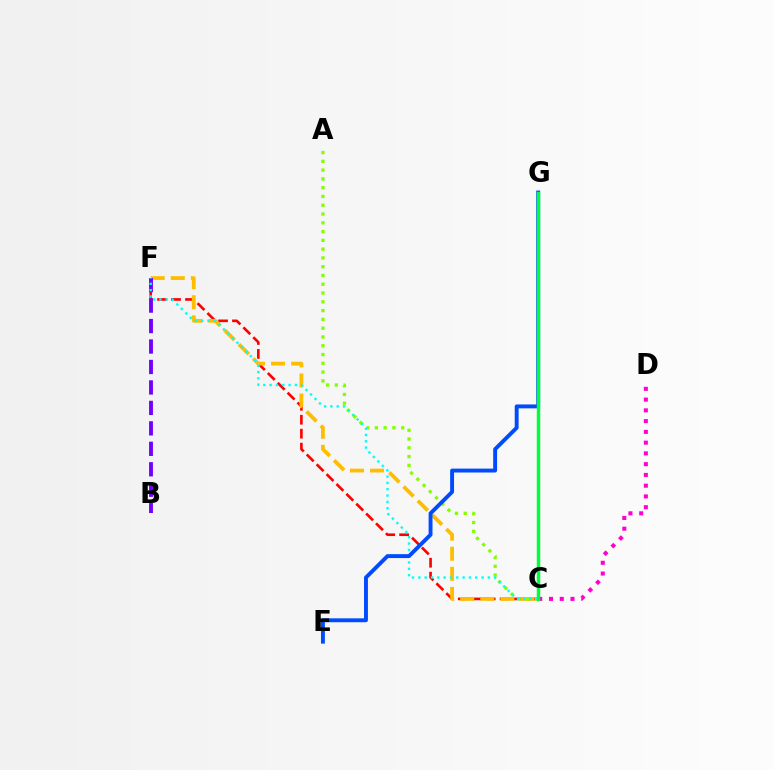{('C', 'F'): [{'color': '#ff0000', 'line_style': 'dashed', 'thickness': 1.9}, {'color': '#ffbd00', 'line_style': 'dashed', 'thickness': 2.73}, {'color': '#00fff6', 'line_style': 'dotted', 'thickness': 1.72}], ('B', 'F'): [{'color': '#7200ff', 'line_style': 'dashed', 'thickness': 2.78}], ('C', 'D'): [{'color': '#ff00cf', 'line_style': 'dotted', 'thickness': 2.92}], ('A', 'C'): [{'color': '#84ff00', 'line_style': 'dotted', 'thickness': 2.39}], ('E', 'G'): [{'color': '#004bff', 'line_style': 'solid', 'thickness': 2.81}], ('C', 'G'): [{'color': '#00ff39', 'line_style': 'solid', 'thickness': 2.49}]}